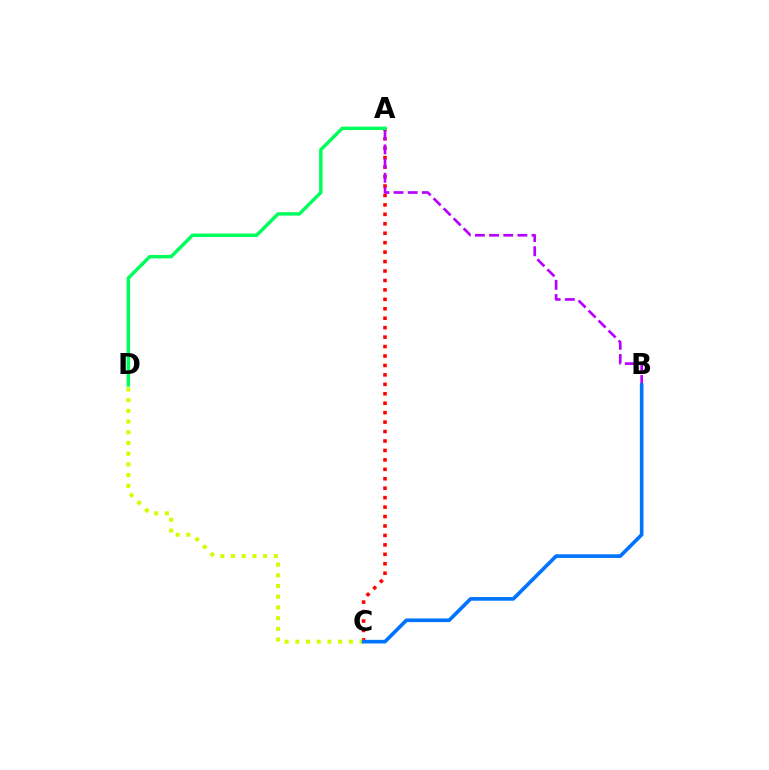{('A', 'C'): [{'color': '#ff0000', 'line_style': 'dotted', 'thickness': 2.57}], ('A', 'B'): [{'color': '#b900ff', 'line_style': 'dashed', 'thickness': 1.92}], ('A', 'D'): [{'color': '#00ff5c', 'line_style': 'solid', 'thickness': 2.47}], ('C', 'D'): [{'color': '#d1ff00', 'line_style': 'dotted', 'thickness': 2.91}], ('B', 'C'): [{'color': '#0074ff', 'line_style': 'solid', 'thickness': 2.63}]}